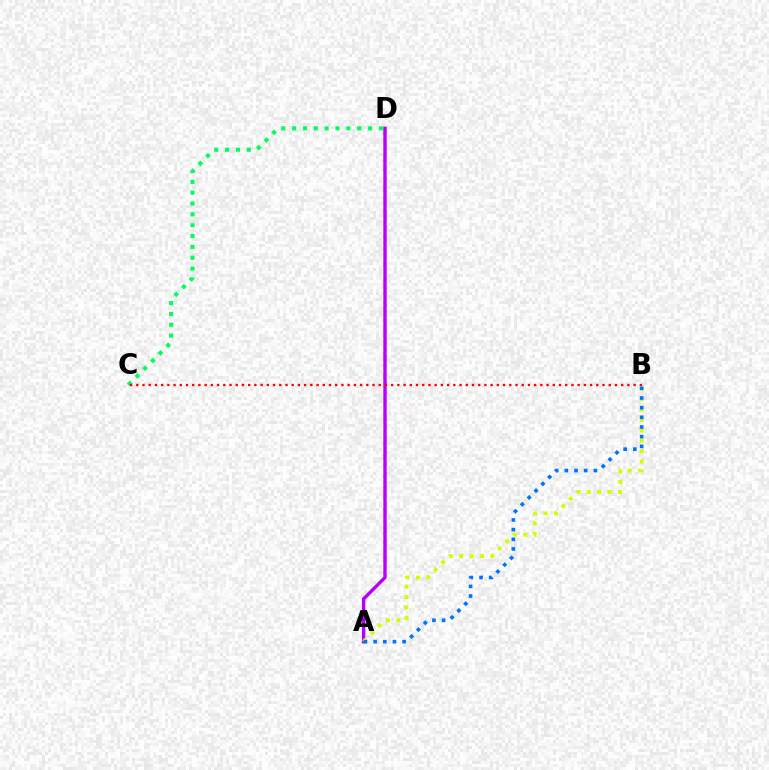{('A', 'D'): [{'color': '#b900ff', 'line_style': 'solid', 'thickness': 2.44}], ('C', 'D'): [{'color': '#00ff5c', 'line_style': 'dotted', 'thickness': 2.95}], ('A', 'B'): [{'color': '#d1ff00', 'line_style': 'dotted', 'thickness': 2.83}, {'color': '#0074ff', 'line_style': 'dotted', 'thickness': 2.63}], ('B', 'C'): [{'color': '#ff0000', 'line_style': 'dotted', 'thickness': 1.69}]}